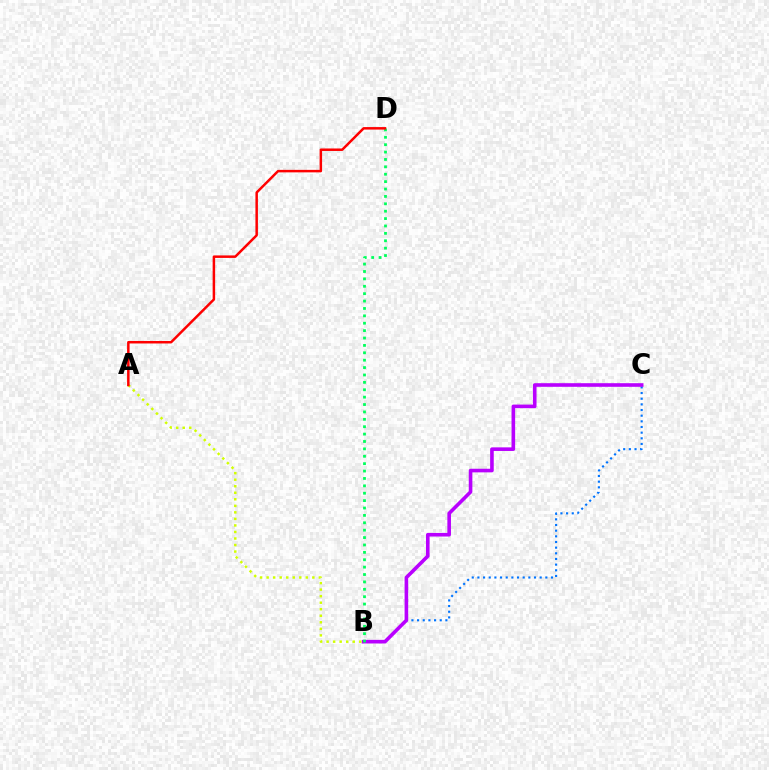{('B', 'C'): [{'color': '#0074ff', 'line_style': 'dotted', 'thickness': 1.54}, {'color': '#b900ff', 'line_style': 'solid', 'thickness': 2.6}], ('A', 'B'): [{'color': '#d1ff00', 'line_style': 'dotted', 'thickness': 1.78}], ('B', 'D'): [{'color': '#00ff5c', 'line_style': 'dotted', 'thickness': 2.01}], ('A', 'D'): [{'color': '#ff0000', 'line_style': 'solid', 'thickness': 1.8}]}